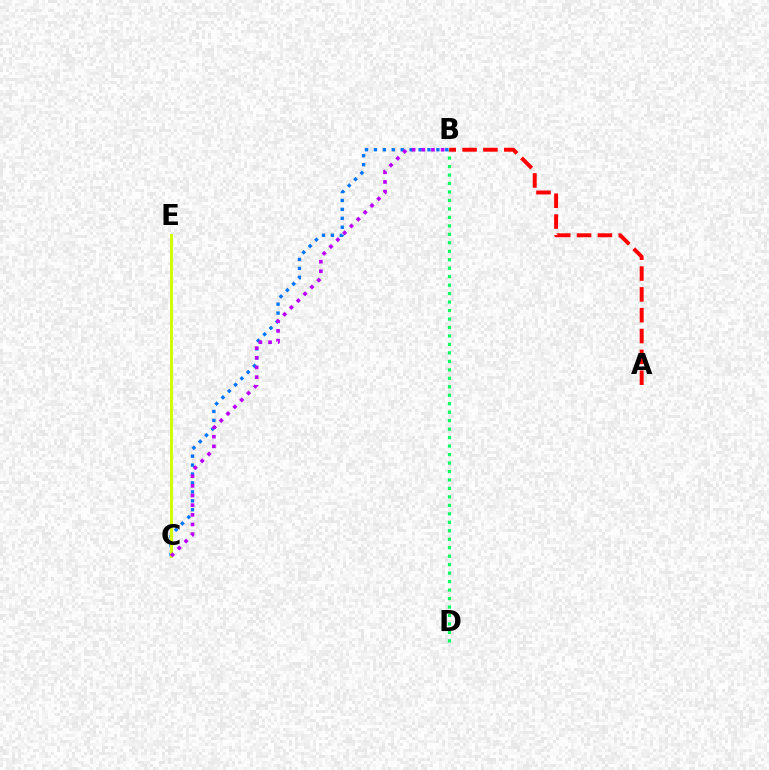{('B', 'D'): [{'color': '#00ff5c', 'line_style': 'dotted', 'thickness': 2.3}], ('B', 'C'): [{'color': '#0074ff', 'line_style': 'dotted', 'thickness': 2.43}, {'color': '#b900ff', 'line_style': 'dotted', 'thickness': 2.63}], ('C', 'E'): [{'color': '#d1ff00', 'line_style': 'solid', 'thickness': 2.13}], ('A', 'B'): [{'color': '#ff0000', 'line_style': 'dashed', 'thickness': 2.83}]}